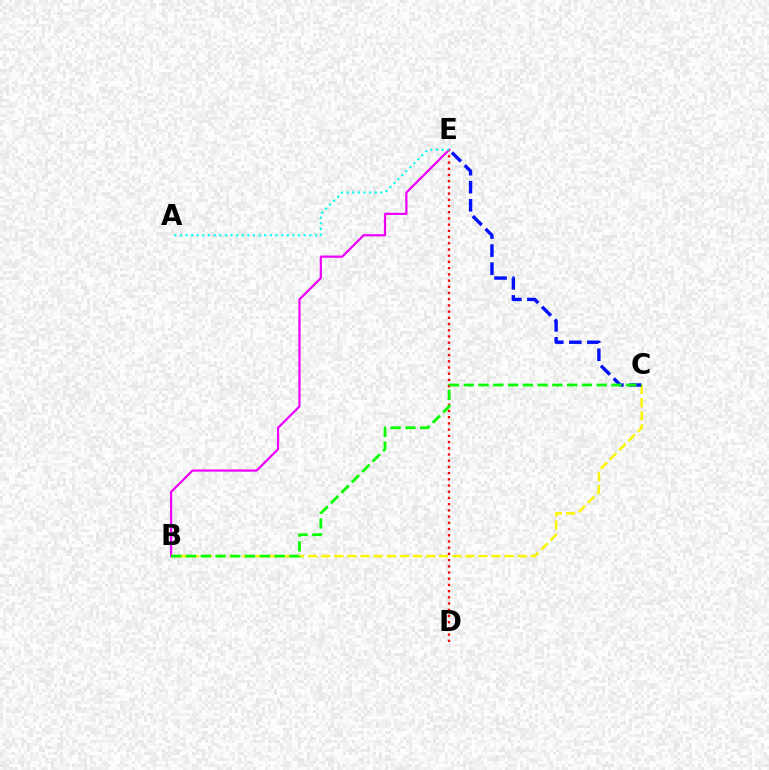{('B', 'E'): [{'color': '#ee00ff', 'line_style': 'solid', 'thickness': 1.6}], ('D', 'E'): [{'color': '#ff0000', 'line_style': 'dotted', 'thickness': 1.69}], ('B', 'C'): [{'color': '#fcf500', 'line_style': 'dashed', 'thickness': 1.78}, {'color': '#08ff00', 'line_style': 'dashed', 'thickness': 2.01}], ('A', 'E'): [{'color': '#00fff6', 'line_style': 'dotted', 'thickness': 1.53}], ('C', 'E'): [{'color': '#0010ff', 'line_style': 'dashed', 'thickness': 2.45}]}